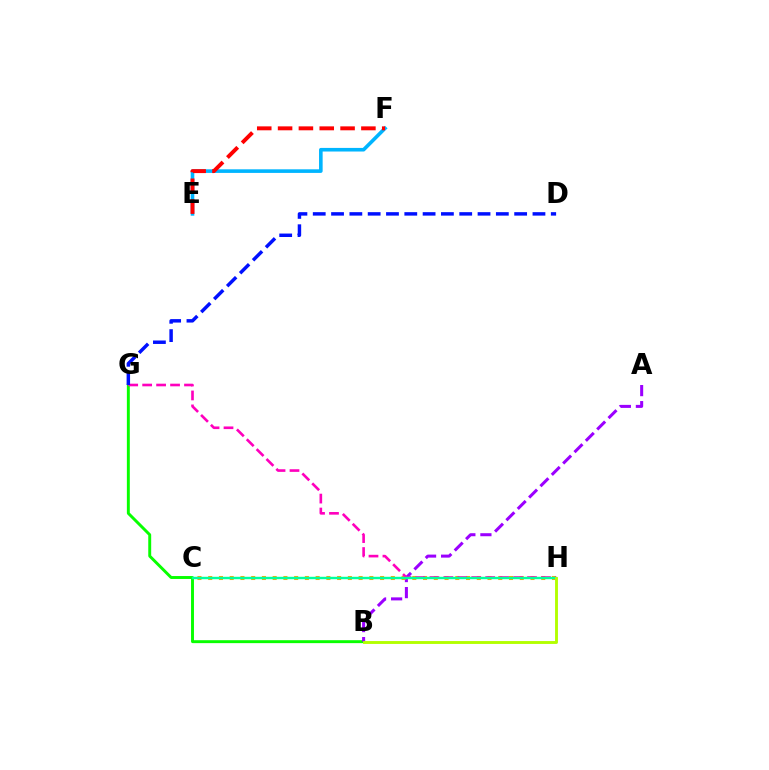{('B', 'G'): [{'color': '#08ff00', 'line_style': 'solid', 'thickness': 2.11}], ('E', 'F'): [{'color': '#00b5ff', 'line_style': 'solid', 'thickness': 2.6}, {'color': '#ff0000', 'line_style': 'dashed', 'thickness': 2.83}], ('A', 'B'): [{'color': '#9b00ff', 'line_style': 'dashed', 'thickness': 2.18}], ('C', 'H'): [{'color': '#ffa500', 'line_style': 'dotted', 'thickness': 2.92}, {'color': '#00ff9d', 'line_style': 'solid', 'thickness': 1.74}], ('G', 'H'): [{'color': '#ff00bd', 'line_style': 'dashed', 'thickness': 1.9}], ('D', 'G'): [{'color': '#0010ff', 'line_style': 'dashed', 'thickness': 2.49}], ('B', 'H'): [{'color': '#b3ff00', 'line_style': 'solid', 'thickness': 2.07}]}